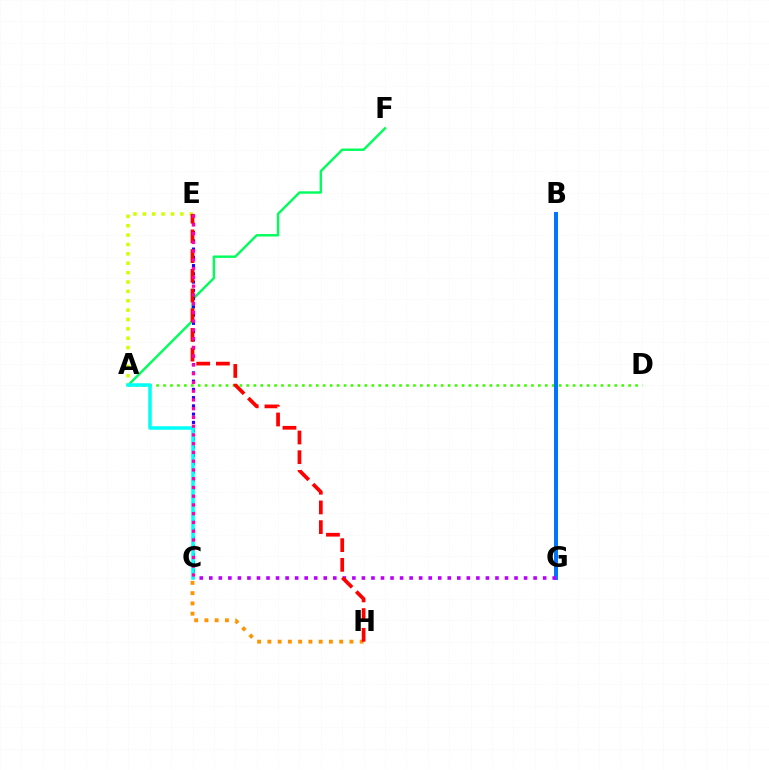{('A', 'D'): [{'color': '#3dff00', 'line_style': 'dotted', 'thickness': 1.89}], ('A', 'F'): [{'color': '#00ff5c', 'line_style': 'solid', 'thickness': 1.74}], ('B', 'G'): [{'color': '#0074ff', 'line_style': 'solid', 'thickness': 2.86}], ('C', 'E'): [{'color': '#2500ff', 'line_style': 'dotted', 'thickness': 2.24}, {'color': '#ff00ac', 'line_style': 'dotted', 'thickness': 2.38}], ('A', 'E'): [{'color': '#d1ff00', 'line_style': 'dotted', 'thickness': 2.55}], ('C', 'G'): [{'color': '#b900ff', 'line_style': 'dotted', 'thickness': 2.59}], ('A', 'C'): [{'color': '#00fff6', 'line_style': 'solid', 'thickness': 2.53}], ('C', 'H'): [{'color': '#ff9400', 'line_style': 'dotted', 'thickness': 2.79}], ('E', 'H'): [{'color': '#ff0000', 'line_style': 'dashed', 'thickness': 2.68}]}